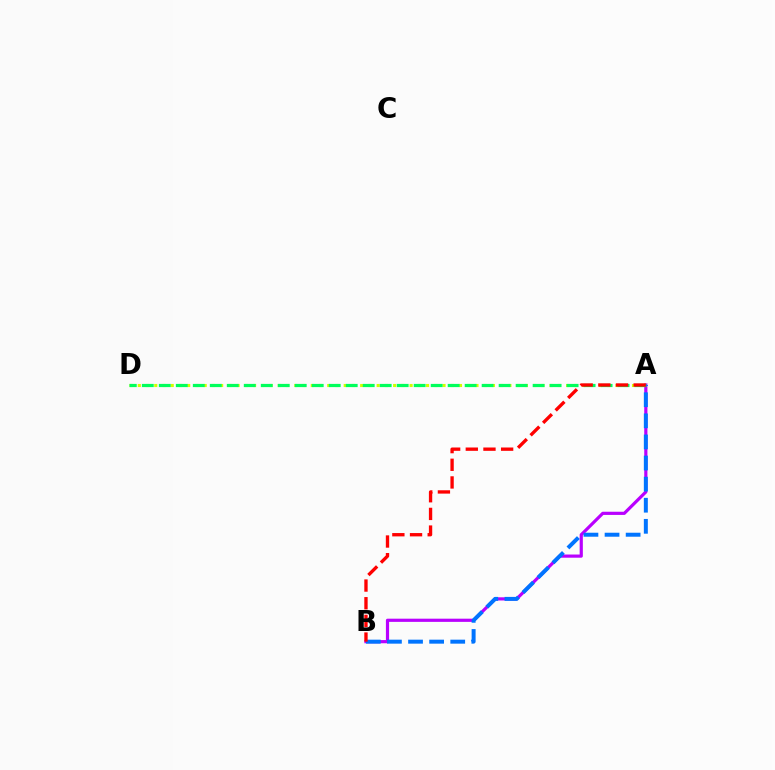{('A', 'B'): [{'color': '#b900ff', 'line_style': 'solid', 'thickness': 2.29}, {'color': '#0074ff', 'line_style': 'dashed', 'thickness': 2.87}, {'color': '#ff0000', 'line_style': 'dashed', 'thickness': 2.4}], ('A', 'D'): [{'color': '#d1ff00', 'line_style': 'dotted', 'thickness': 2.24}, {'color': '#00ff5c', 'line_style': 'dashed', 'thickness': 2.31}]}